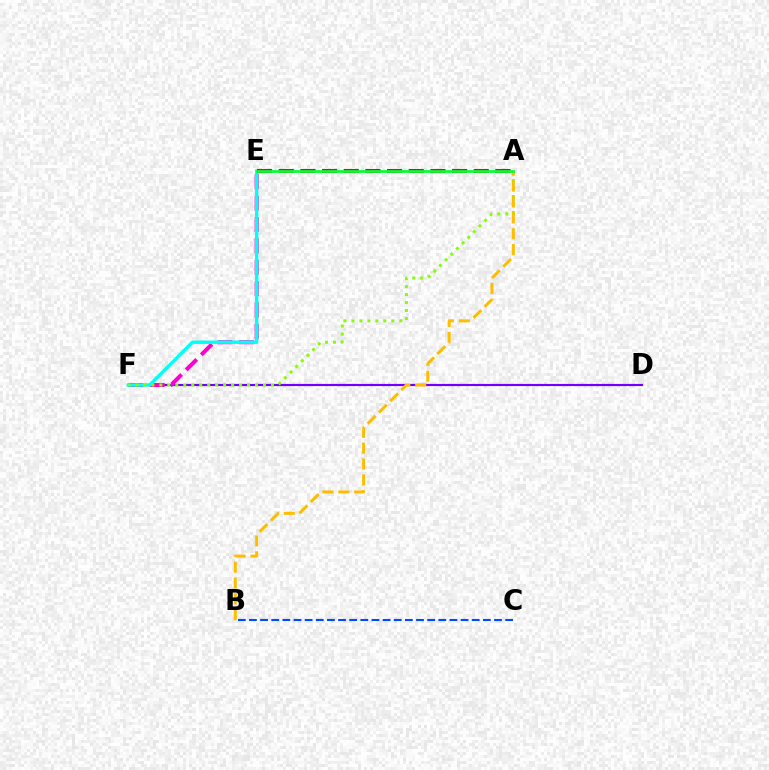{('D', 'F'): [{'color': '#7200ff', 'line_style': 'solid', 'thickness': 1.57}], ('E', 'F'): [{'color': '#ff00cf', 'line_style': 'dashed', 'thickness': 2.9}, {'color': '#00fff6', 'line_style': 'solid', 'thickness': 2.45}], ('A', 'F'): [{'color': '#84ff00', 'line_style': 'dotted', 'thickness': 2.17}], ('A', 'E'): [{'color': '#ff0000', 'line_style': 'dashed', 'thickness': 2.94}, {'color': '#00ff39', 'line_style': 'solid', 'thickness': 1.97}], ('A', 'B'): [{'color': '#ffbd00', 'line_style': 'dashed', 'thickness': 2.16}], ('B', 'C'): [{'color': '#004bff', 'line_style': 'dashed', 'thickness': 1.51}]}